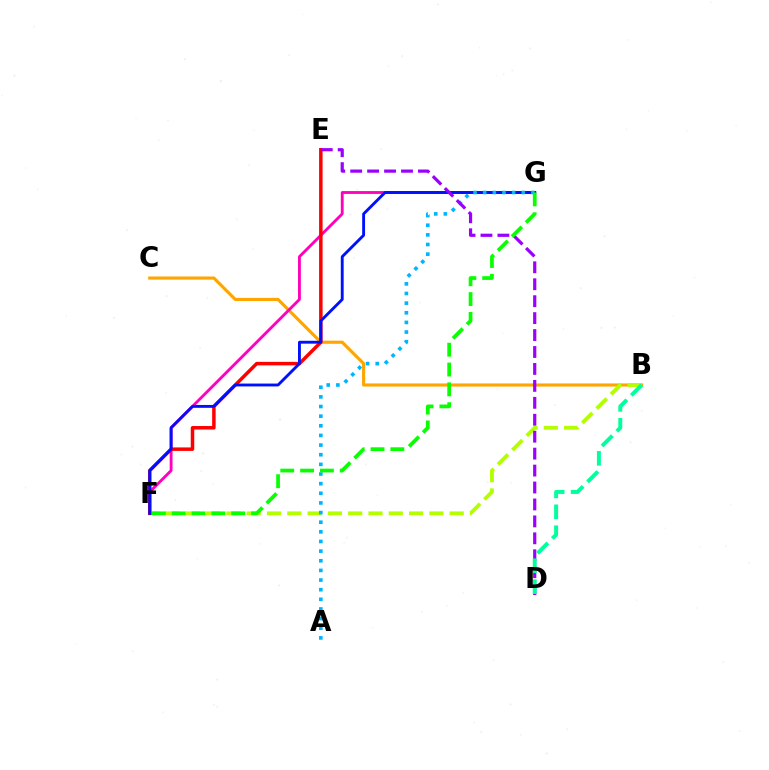{('B', 'C'): [{'color': '#ffa500', 'line_style': 'solid', 'thickness': 2.25}], ('B', 'F'): [{'color': '#b3ff00', 'line_style': 'dashed', 'thickness': 2.76}], ('F', 'G'): [{'color': '#ff00bd', 'line_style': 'solid', 'thickness': 2.04}, {'color': '#0010ff', 'line_style': 'solid', 'thickness': 2.07}, {'color': '#08ff00', 'line_style': 'dashed', 'thickness': 2.69}], ('E', 'F'): [{'color': '#ff0000', 'line_style': 'solid', 'thickness': 2.52}], ('A', 'G'): [{'color': '#00b5ff', 'line_style': 'dotted', 'thickness': 2.62}], ('D', 'E'): [{'color': '#9b00ff', 'line_style': 'dashed', 'thickness': 2.3}], ('B', 'D'): [{'color': '#00ff9d', 'line_style': 'dashed', 'thickness': 2.84}]}